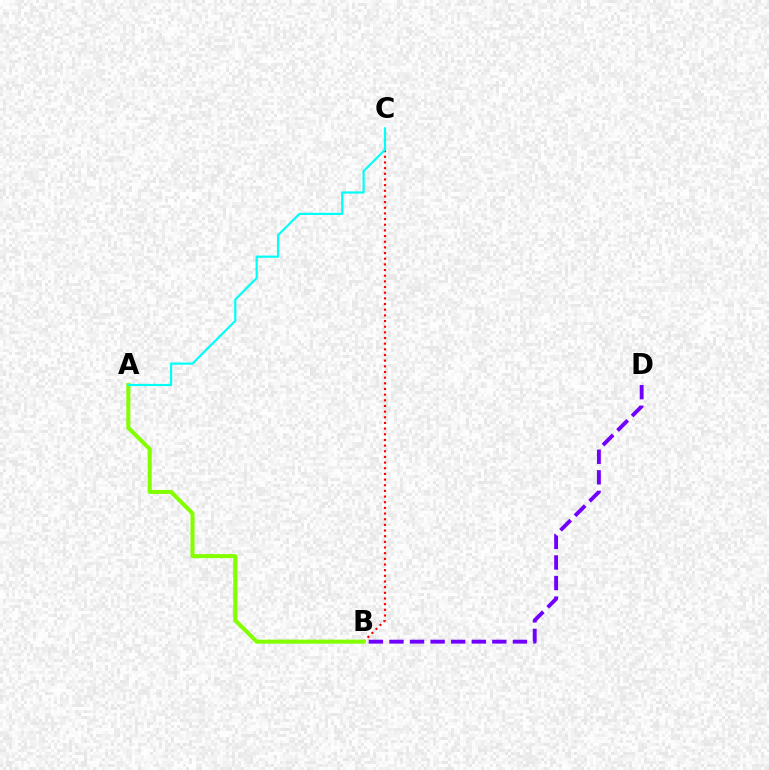{('B', 'C'): [{'color': '#ff0000', 'line_style': 'dotted', 'thickness': 1.54}], ('A', 'B'): [{'color': '#84ff00', 'line_style': 'solid', 'thickness': 2.92}], ('A', 'C'): [{'color': '#00fff6', 'line_style': 'solid', 'thickness': 1.58}], ('B', 'D'): [{'color': '#7200ff', 'line_style': 'dashed', 'thickness': 2.79}]}